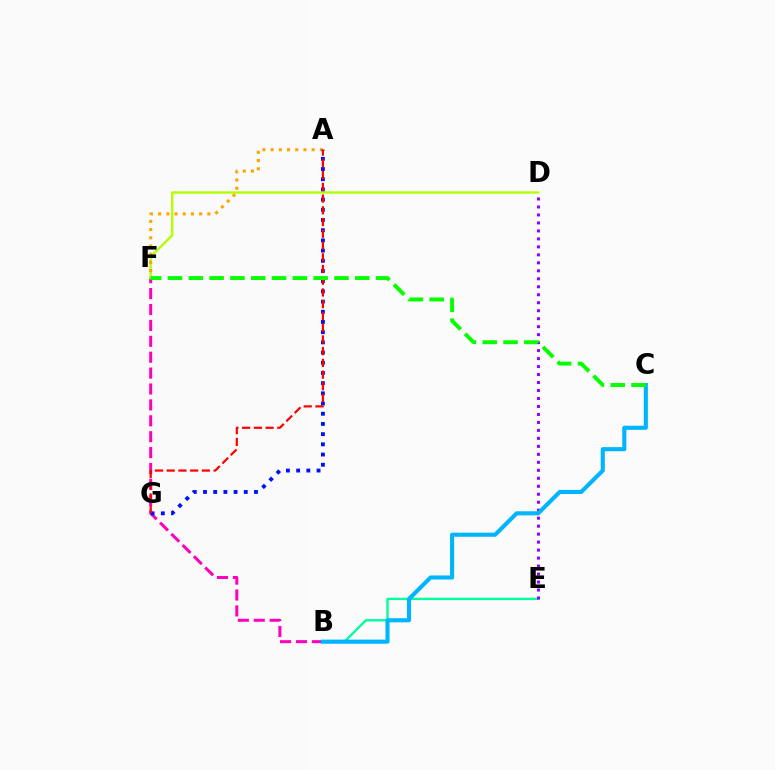{('B', 'E'): [{'color': '#00ff9d', 'line_style': 'solid', 'thickness': 1.7}], ('B', 'F'): [{'color': '#ff00bd', 'line_style': 'dashed', 'thickness': 2.16}], ('D', 'E'): [{'color': '#9b00ff', 'line_style': 'dotted', 'thickness': 2.17}], ('B', 'C'): [{'color': '#00b5ff', 'line_style': 'solid', 'thickness': 2.95}], ('D', 'F'): [{'color': '#b3ff00', 'line_style': 'solid', 'thickness': 1.7}], ('A', 'F'): [{'color': '#ffa500', 'line_style': 'dotted', 'thickness': 2.23}], ('A', 'G'): [{'color': '#0010ff', 'line_style': 'dotted', 'thickness': 2.77}, {'color': '#ff0000', 'line_style': 'dashed', 'thickness': 1.59}], ('C', 'F'): [{'color': '#08ff00', 'line_style': 'dashed', 'thickness': 2.83}]}